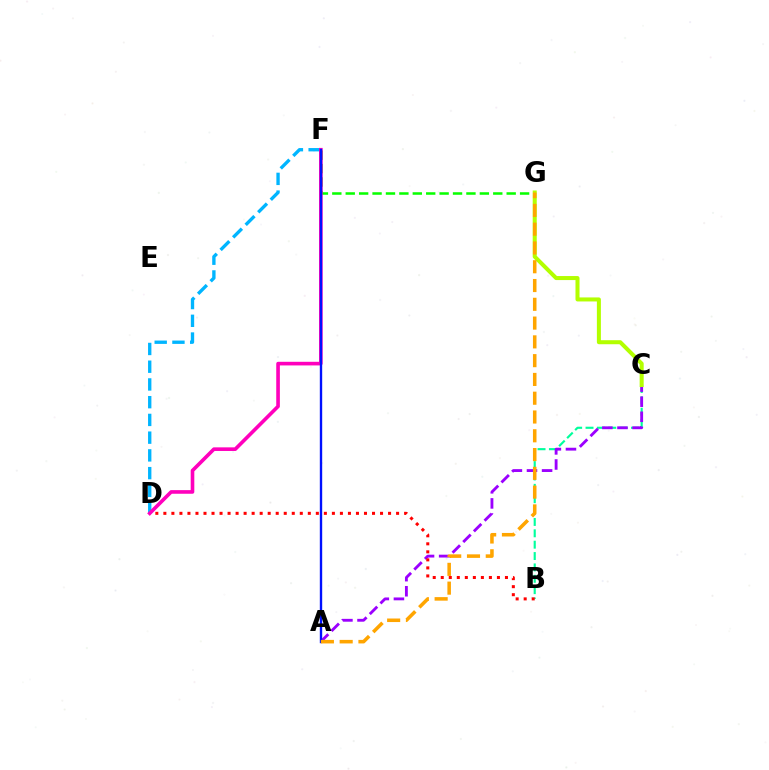{('B', 'C'): [{'color': '#00ff9d', 'line_style': 'dashed', 'thickness': 1.54}], ('A', 'C'): [{'color': '#9b00ff', 'line_style': 'dashed', 'thickness': 2.05}], ('B', 'D'): [{'color': '#ff0000', 'line_style': 'dotted', 'thickness': 2.18}], ('D', 'F'): [{'color': '#00b5ff', 'line_style': 'dashed', 'thickness': 2.41}, {'color': '#ff00bd', 'line_style': 'solid', 'thickness': 2.61}], ('F', 'G'): [{'color': '#08ff00', 'line_style': 'dashed', 'thickness': 1.82}], ('C', 'G'): [{'color': '#b3ff00', 'line_style': 'solid', 'thickness': 2.9}], ('A', 'F'): [{'color': '#0010ff', 'line_style': 'solid', 'thickness': 1.71}], ('A', 'G'): [{'color': '#ffa500', 'line_style': 'dashed', 'thickness': 2.55}]}